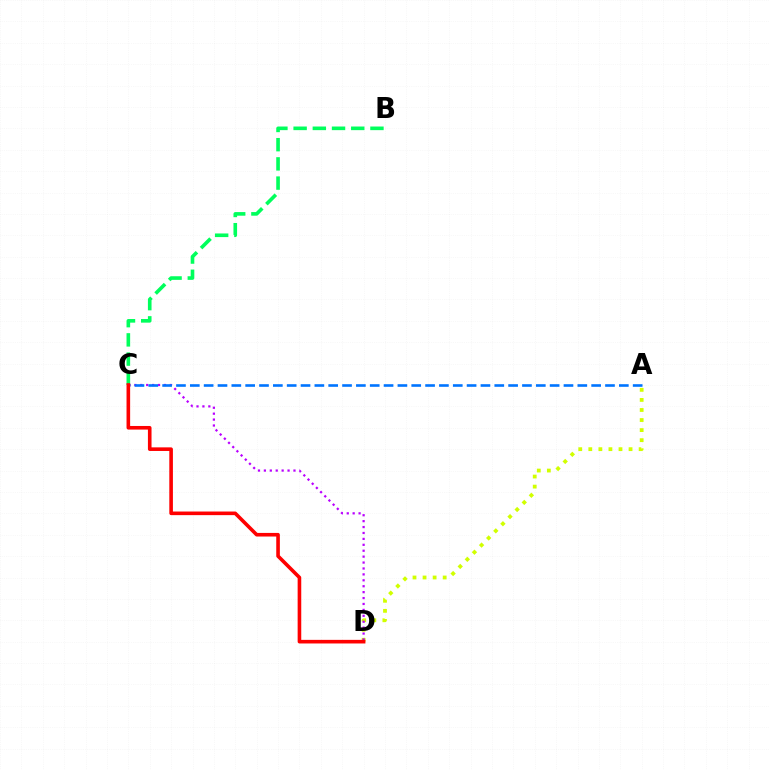{('A', 'D'): [{'color': '#d1ff00', 'line_style': 'dotted', 'thickness': 2.73}], ('C', 'D'): [{'color': '#b900ff', 'line_style': 'dotted', 'thickness': 1.61}, {'color': '#ff0000', 'line_style': 'solid', 'thickness': 2.6}], ('A', 'C'): [{'color': '#0074ff', 'line_style': 'dashed', 'thickness': 1.88}], ('B', 'C'): [{'color': '#00ff5c', 'line_style': 'dashed', 'thickness': 2.61}]}